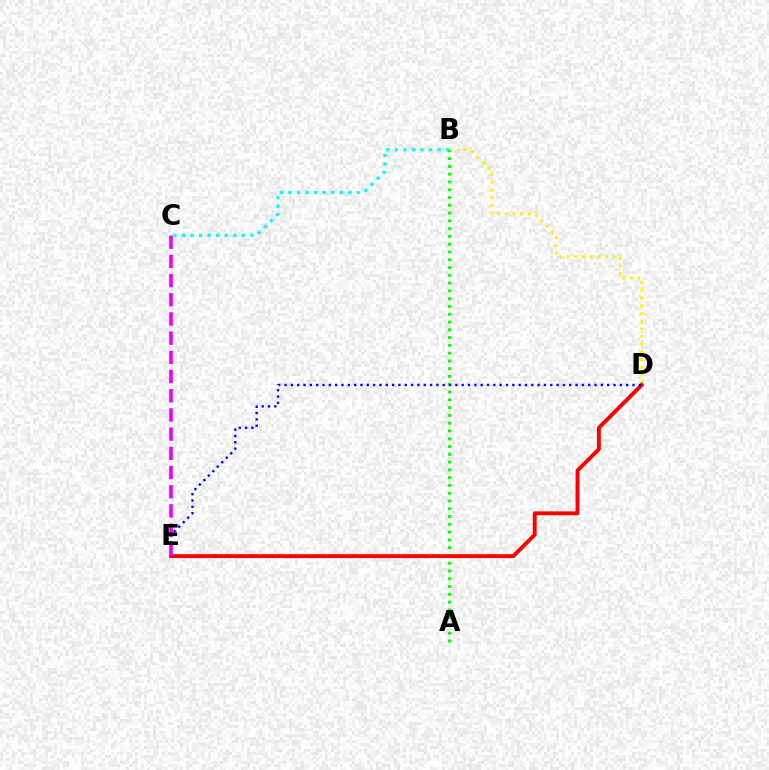{('B', 'D'): [{'color': '#fcf500', 'line_style': 'dotted', 'thickness': 2.08}], ('B', 'C'): [{'color': '#00fff6', 'line_style': 'dotted', 'thickness': 2.32}], ('A', 'B'): [{'color': '#08ff00', 'line_style': 'dotted', 'thickness': 2.11}], ('D', 'E'): [{'color': '#ff0000', 'line_style': 'solid', 'thickness': 2.8}, {'color': '#0010ff', 'line_style': 'dotted', 'thickness': 1.72}], ('C', 'E'): [{'color': '#ee00ff', 'line_style': 'dashed', 'thickness': 2.61}]}